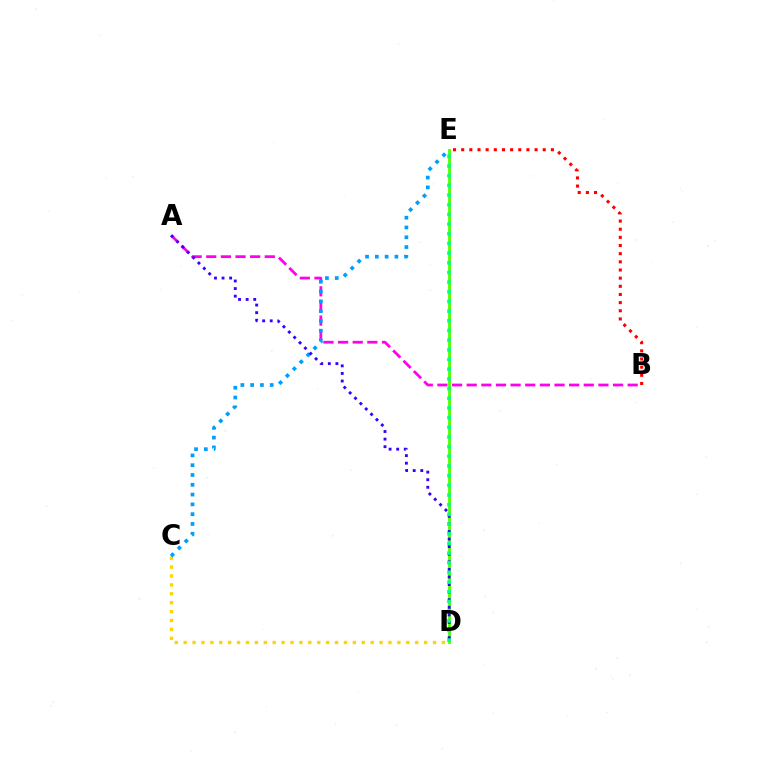{('A', 'B'): [{'color': '#ff00ed', 'line_style': 'dashed', 'thickness': 1.99}], ('C', 'D'): [{'color': '#ffd500', 'line_style': 'dotted', 'thickness': 2.42}], ('B', 'E'): [{'color': '#ff0000', 'line_style': 'dotted', 'thickness': 2.22}], ('C', 'E'): [{'color': '#009eff', 'line_style': 'dotted', 'thickness': 2.66}], ('D', 'E'): [{'color': '#4fff00', 'line_style': 'solid', 'thickness': 2.03}, {'color': '#00ff86', 'line_style': 'dotted', 'thickness': 2.63}], ('A', 'D'): [{'color': '#3700ff', 'line_style': 'dotted', 'thickness': 2.06}]}